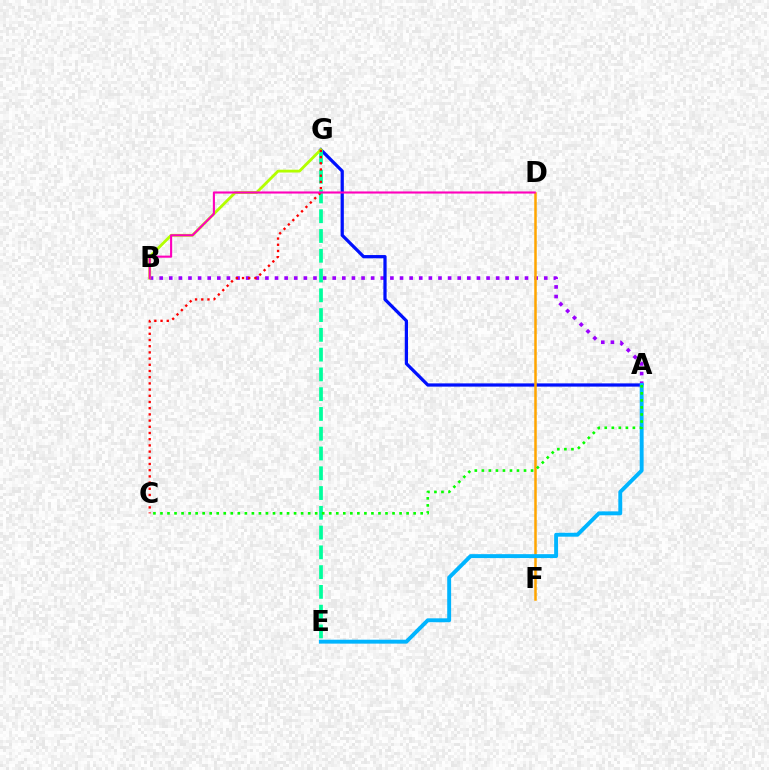{('A', 'B'): [{'color': '#9b00ff', 'line_style': 'dotted', 'thickness': 2.61}], ('A', 'G'): [{'color': '#0010ff', 'line_style': 'solid', 'thickness': 2.33}], ('D', 'F'): [{'color': '#ffa500', 'line_style': 'solid', 'thickness': 1.81}], ('A', 'E'): [{'color': '#00b5ff', 'line_style': 'solid', 'thickness': 2.81}], ('E', 'G'): [{'color': '#00ff9d', 'line_style': 'dashed', 'thickness': 2.69}], ('B', 'G'): [{'color': '#b3ff00', 'line_style': 'solid', 'thickness': 2.02}], ('A', 'C'): [{'color': '#08ff00', 'line_style': 'dotted', 'thickness': 1.91}], ('C', 'G'): [{'color': '#ff0000', 'line_style': 'dotted', 'thickness': 1.68}], ('B', 'D'): [{'color': '#ff00bd', 'line_style': 'solid', 'thickness': 1.52}]}